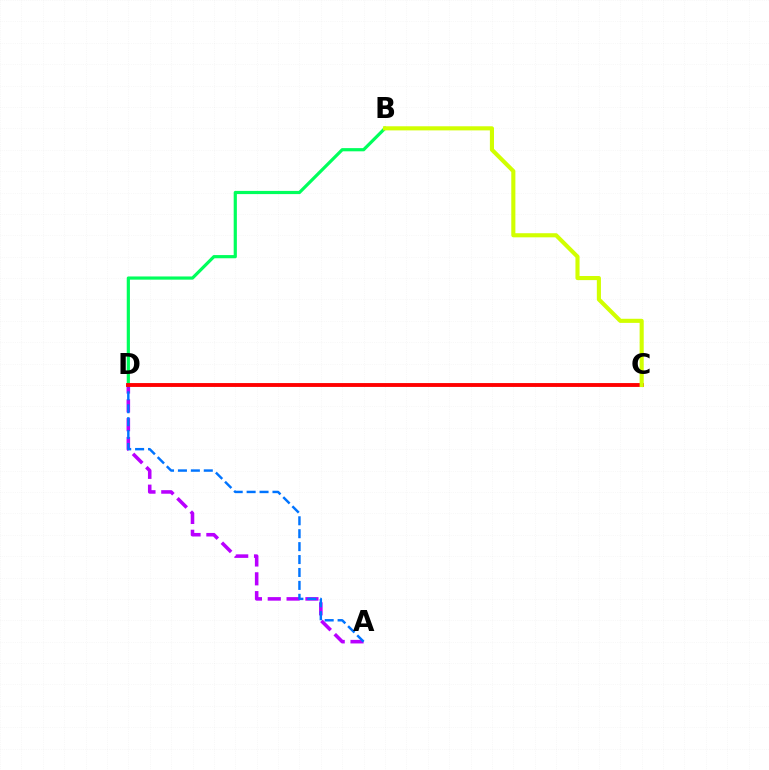{('A', 'D'): [{'color': '#b900ff', 'line_style': 'dashed', 'thickness': 2.56}, {'color': '#0074ff', 'line_style': 'dashed', 'thickness': 1.76}], ('B', 'D'): [{'color': '#00ff5c', 'line_style': 'solid', 'thickness': 2.3}], ('C', 'D'): [{'color': '#ff0000', 'line_style': 'solid', 'thickness': 2.78}], ('B', 'C'): [{'color': '#d1ff00', 'line_style': 'solid', 'thickness': 2.96}]}